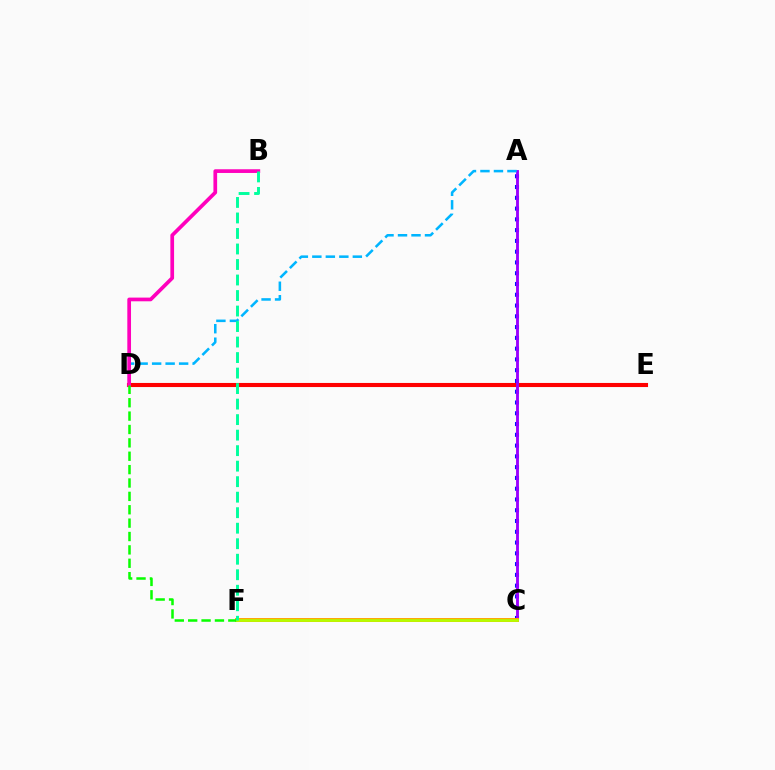{('A', 'C'): [{'color': '#0010ff', 'line_style': 'dotted', 'thickness': 2.93}, {'color': '#9b00ff', 'line_style': 'solid', 'thickness': 2.07}], ('D', 'E'): [{'color': '#ff0000', 'line_style': 'solid', 'thickness': 2.95}], ('C', 'F'): [{'color': '#ffa500', 'line_style': 'solid', 'thickness': 2.83}, {'color': '#b3ff00', 'line_style': 'solid', 'thickness': 1.9}], ('A', 'D'): [{'color': '#00b5ff', 'line_style': 'dashed', 'thickness': 1.83}], ('B', 'D'): [{'color': '#ff00bd', 'line_style': 'solid', 'thickness': 2.67}], ('D', 'F'): [{'color': '#08ff00', 'line_style': 'dashed', 'thickness': 1.82}], ('B', 'F'): [{'color': '#00ff9d', 'line_style': 'dashed', 'thickness': 2.11}]}